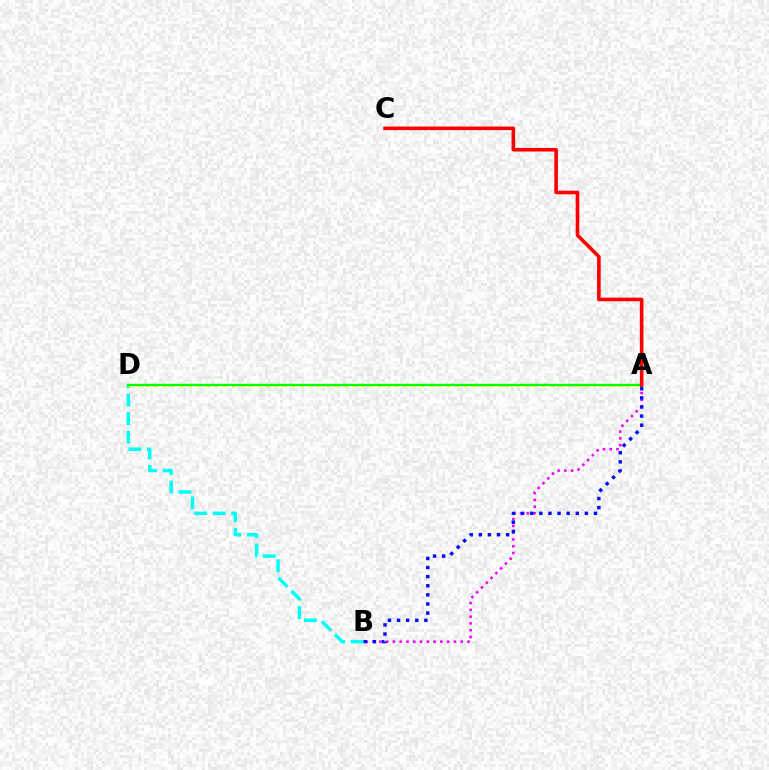{('A', 'B'): [{'color': '#ee00ff', 'line_style': 'dotted', 'thickness': 1.84}, {'color': '#0010ff', 'line_style': 'dotted', 'thickness': 2.47}], ('B', 'D'): [{'color': '#00fff6', 'line_style': 'dashed', 'thickness': 2.52}], ('A', 'D'): [{'color': '#fcf500', 'line_style': 'dotted', 'thickness': 2.34}, {'color': '#08ff00', 'line_style': 'solid', 'thickness': 1.67}], ('A', 'C'): [{'color': '#ff0000', 'line_style': 'solid', 'thickness': 2.59}]}